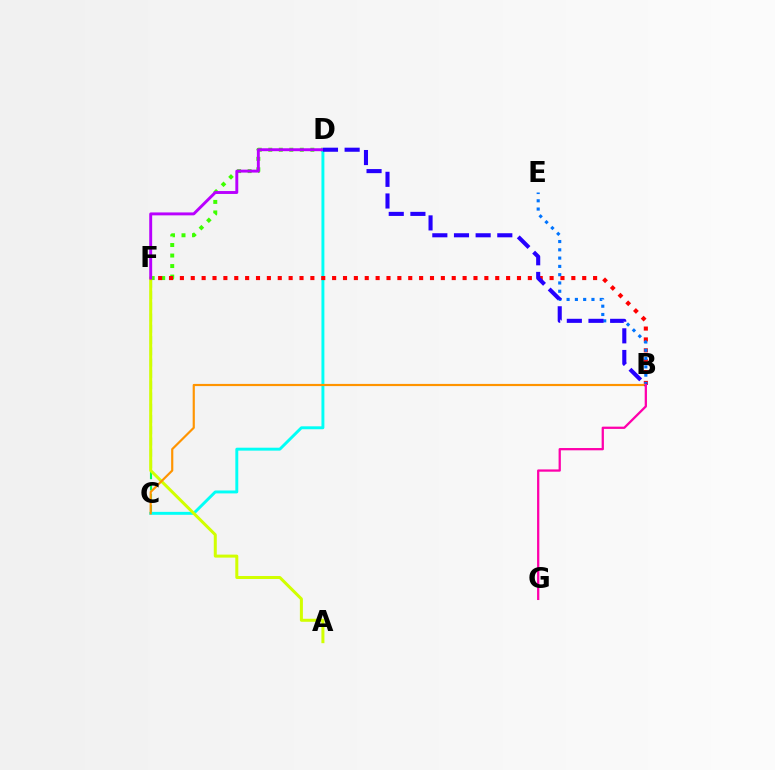{('D', 'F'): [{'color': '#3dff00', 'line_style': 'dotted', 'thickness': 2.86}, {'color': '#b900ff', 'line_style': 'solid', 'thickness': 2.1}], ('C', 'F'): [{'color': '#00ff5c', 'line_style': 'dashed', 'thickness': 1.53}], ('C', 'D'): [{'color': '#00fff6', 'line_style': 'solid', 'thickness': 2.11}], ('A', 'F'): [{'color': '#d1ff00', 'line_style': 'solid', 'thickness': 2.17}], ('B', 'F'): [{'color': '#ff0000', 'line_style': 'dotted', 'thickness': 2.95}], ('B', 'E'): [{'color': '#0074ff', 'line_style': 'dotted', 'thickness': 2.25}], ('B', 'C'): [{'color': '#ff9400', 'line_style': 'solid', 'thickness': 1.57}], ('B', 'D'): [{'color': '#2500ff', 'line_style': 'dashed', 'thickness': 2.94}], ('B', 'G'): [{'color': '#ff00ac', 'line_style': 'solid', 'thickness': 1.64}]}